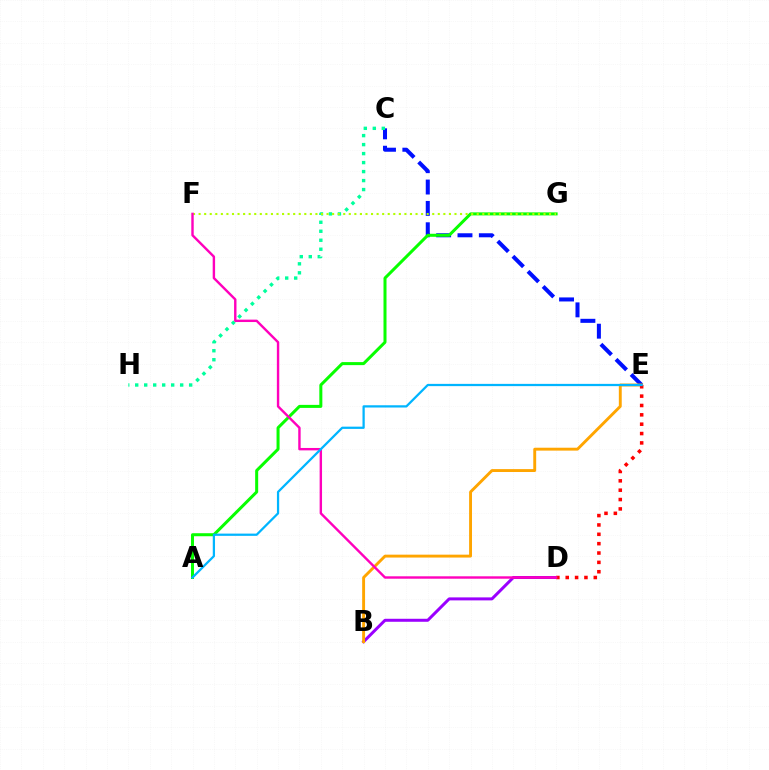{('B', 'D'): [{'color': '#9b00ff', 'line_style': 'solid', 'thickness': 2.16}], ('C', 'E'): [{'color': '#0010ff', 'line_style': 'dashed', 'thickness': 2.9}], ('B', 'E'): [{'color': '#ffa500', 'line_style': 'solid', 'thickness': 2.09}], ('C', 'H'): [{'color': '#00ff9d', 'line_style': 'dotted', 'thickness': 2.44}], ('A', 'G'): [{'color': '#08ff00', 'line_style': 'solid', 'thickness': 2.17}], ('F', 'G'): [{'color': '#b3ff00', 'line_style': 'dotted', 'thickness': 1.51}], ('D', 'E'): [{'color': '#ff0000', 'line_style': 'dotted', 'thickness': 2.54}], ('D', 'F'): [{'color': '#ff00bd', 'line_style': 'solid', 'thickness': 1.73}], ('A', 'E'): [{'color': '#00b5ff', 'line_style': 'solid', 'thickness': 1.62}]}